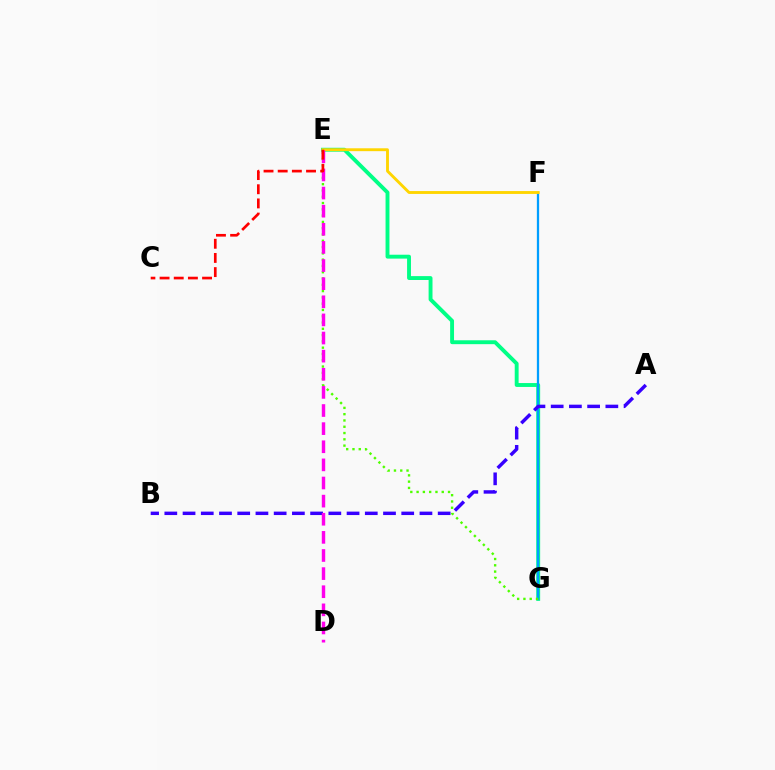{('E', 'G'): [{'color': '#00ff86', 'line_style': 'solid', 'thickness': 2.8}, {'color': '#4fff00', 'line_style': 'dotted', 'thickness': 1.71}], ('F', 'G'): [{'color': '#009eff', 'line_style': 'solid', 'thickness': 1.64}], ('E', 'F'): [{'color': '#ffd500', 'line_style': 'solid', 'thickness': 2.07}], ('A', 'B'): [{'color': '#3700ff', 'line_style': 'dashed', 'thickness': 2.48}], ('D', 'E'): [{'color': '#ff00ed', 'line_style': 'dashed', 'thickness': 2.46}], ('C', 'E'): [{'color': '#ff0000', 'line_style': 'dashed', 'thickness': 1.92}]}